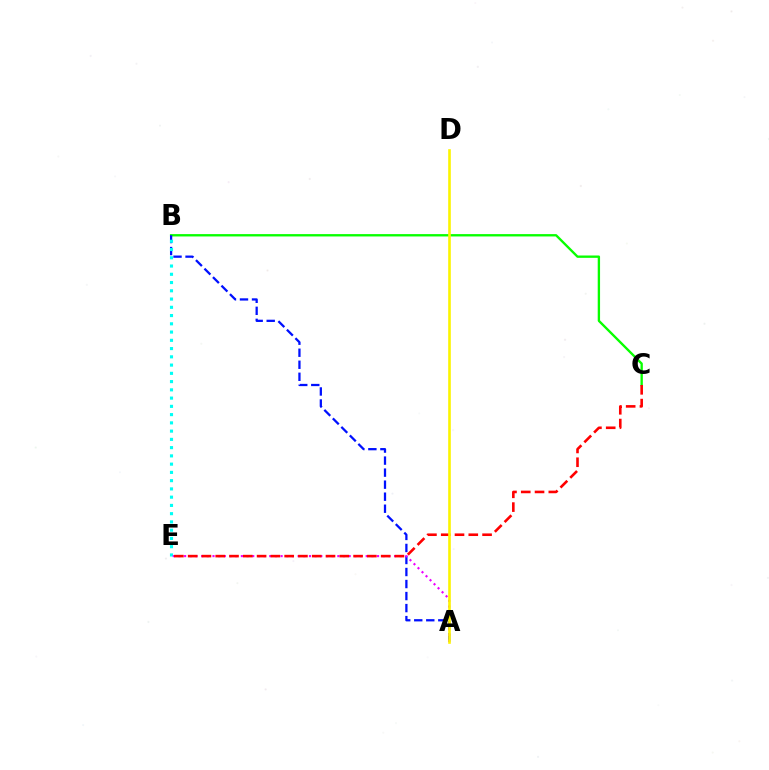{('B', 'C'): [{'color': '#08ff00', 'line_style': 'solid', 'thickness': 1.69}], ('A', 'B'): [{'color': '#0010ff', 'line_style': 'dashed', 'thickness': 1.63}], ('B', 'E'): [{'color': '#00fff6', 'line_style': 'dotted', 'thickness': 2.24}], ('A', 'E'): [{'color': '#ee00ff', 'line_style': 'dotted', 'thickness': 1.54}], ('C', 'E'): [{'color': '#ff0000', 'line_style': 'dashed', 'thickness': 1.87}], ('A', 'D'): [{'color': '#fcf500', 'line_style': 'solid', 'thickness': 1.89}]}